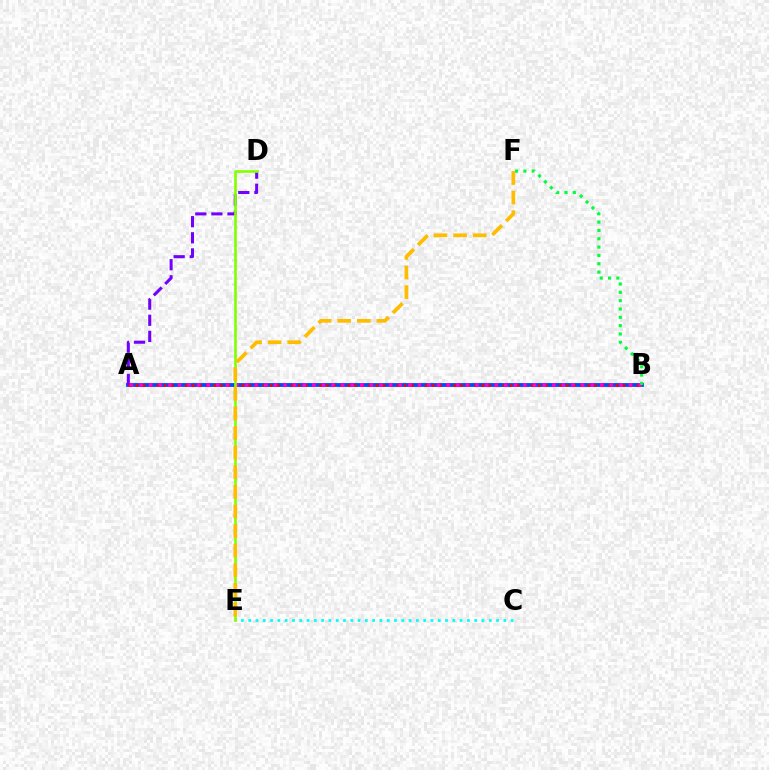{('A', 'B'): [{'color': '#004bff', 'line_style': 'solid', 'thickness': 2.76}, {'color': '#ff0000', 'line_style': 'dotted', 'thickness': 1.92}, {'color': '#ff00cf', 'line_style': 'dotted', 'thickness': 2.61}], ('A', 'D'): [{'color': '#7200ff', 'line_style': 'dashed', 'thickness': 2.19}], ('B', 'F'): [{'color': '#00ff39', 'line_style': 'dotted', 'thickness': 2.26}], ('C', 'E'): [{'color': '#00fff6', 'line_style': 'dotted', 'thickness': 1.98}], ('D', 'E'): [{'color': '#84ff00', 'line_style': 'solid', 'thickness': 1.9}], ('E', 'F'): [{'color': '#ffbd00', 'line_style': 'dashed', 'thickness': 2.66}]}